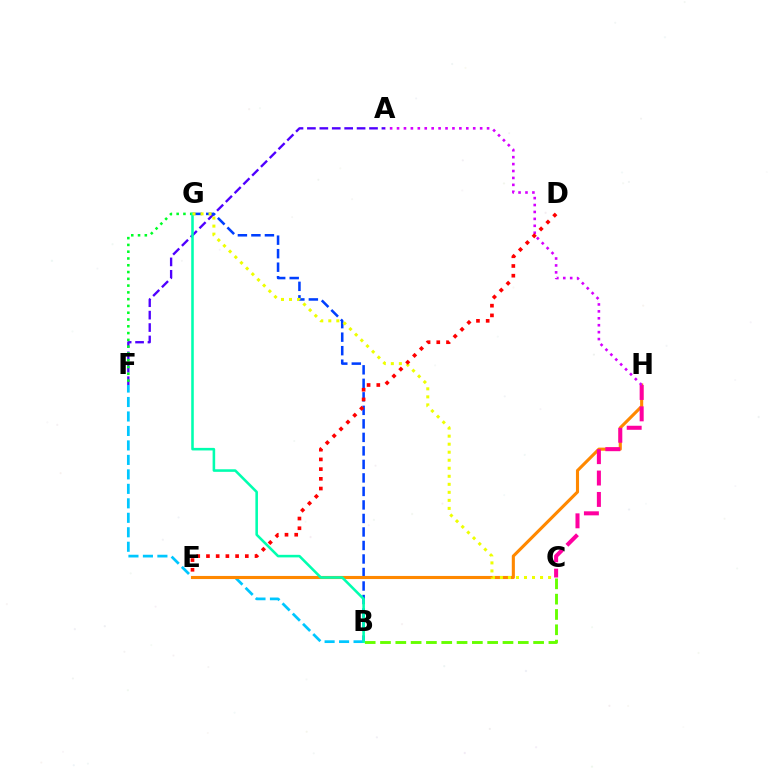{('A', 'F'): [{'color': '#4f00ff', 'line_style': 'dashed', 'thickness': 1.69}], ('B', 'G'): [{'color': '#003fff', 'line_style': 'dashed', 'thickness': 1.84}, {'color': '#00ffaf', 'line_style': 'solid', 'thickness': 1.85}], ('F', 'G'): [{'color': '#00ff27', 'line_style': 'dotted', 'thickness': 1.84}], ('B', 'F'): [{'color': '#00c7ff', 'line_style': 'dashed', 'thickness': 1.97}], ('E', 'H'): [{'color': '#ff8800', 'line_style': 'solid', 'thickness': 2.23}], ('B', 'C'): [{'color': '#66ff00', 'line_style': 'dashed', 'thickness': 2.08}], ('C', 'H'): [{'color': '#ff00a0', 'line_style': 'dashed', 'thickness': 2.91}], ('A', 'H'): [{'color': '#d600ff', 'line_style': 'dotted', 'thickness': 1.88}], ('C', 'G'): [{'color': '#eeff00', 'line_style': 'dotted', 'thickness': 2.18}], ('D', 'E'): [{'color': '#ff0000', 'line_style': 'dotted', 'thickness': 2.64}]}